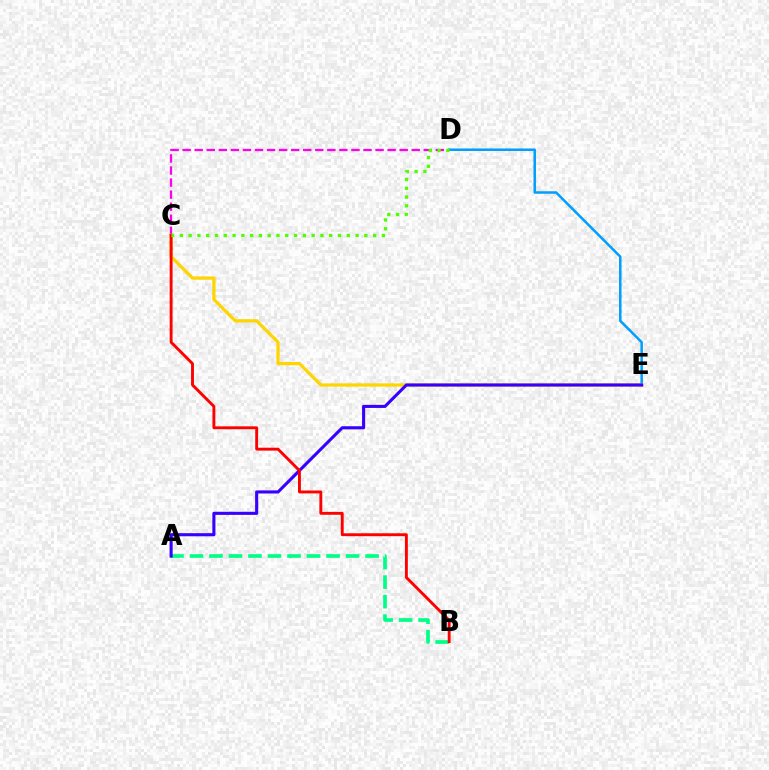{('C', 'D'): [{'color': '#ff00ed', 'line_style': 'dashed', 'thickness': 1.64}, {'color': '#4fff00', 'line_style': 'dotted', 'thickness': 2.39}], ('D', 'E'): [{'color': '#009eff', 'line_style': 'solid', 'thickness': 1.8}], ('C', 'E'): [{'color': '#ffd500', 'line_style': 'solid', 'thickness': 2.33}], ('A', 'B'): [{'color': '#00ff86', 'line_style': 'dashed', 'thickness': 2.65}], ('A', 'E'): [{'color': '#3700ff', 'line_style': 'solid', 'thickness': 2.23}], ('B', 'C'): [{'color': '#ff0000', 'line_style': 'solid', 'thickness': 2.08}]}